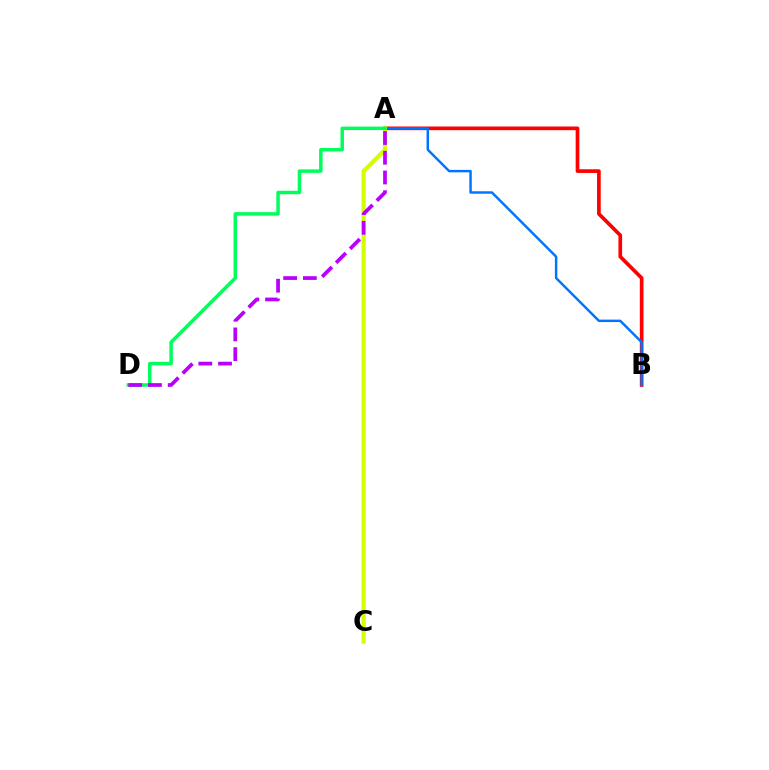{('A', 'B'): [{'color': '#ff0000', 'line_style': 'solid', 'thickness': 2.65}, {'color': '#0074ff', 'line_style': 'solid', 'thickness': 1.77}], ('A', 'C'): [{'color': '#d1ff00', 'line_style': 'solid', 'thickness': 2.97}], ('A', 'D'): [{'color': '#00ff5c', 'line_style': 'solid', 'thickness': 2.51}, {'color': '#b900ff', 'line_style': 'dashed', 'thickness': 2.68}]}